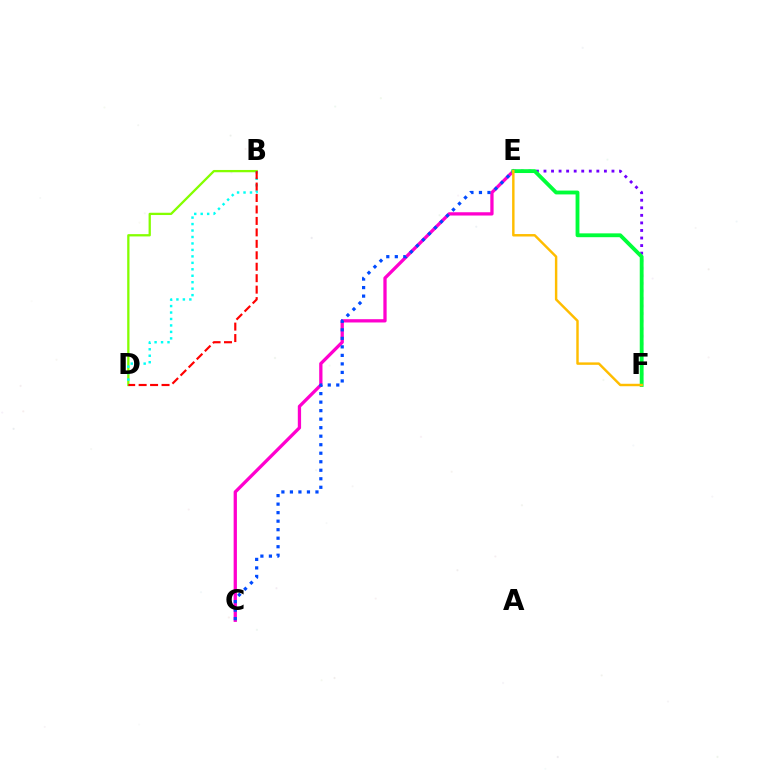{('B', 'D'): [{'color': '#84ff00', 'line_style': 'solid', 'thickness': 1.65}, {'color': '#00fff6', 'line_style': 'dotted', 'thickness': 1.76}, {'color': '#ff0000', 'line_style': 'dashed', 'thickness': 1.56}], ('E', 'F'): [{'color': '#7200ff', 'line_style': 'dotted', 'thickness': 2.05}, {'color': '#00ff39', 'line_style': 'solid', 'thickness': 2.76}, {'color': '#ffbd00', 'line_style': 'solid', 'thickness': 1.76}], ('C', 'E'): [{'color': '#ff00cf', 'line_style': 'solid', 'thickness': 2.36}, {'color': '#004bff', 'line_style': 'dotted', 'thickness': 2.31}]}